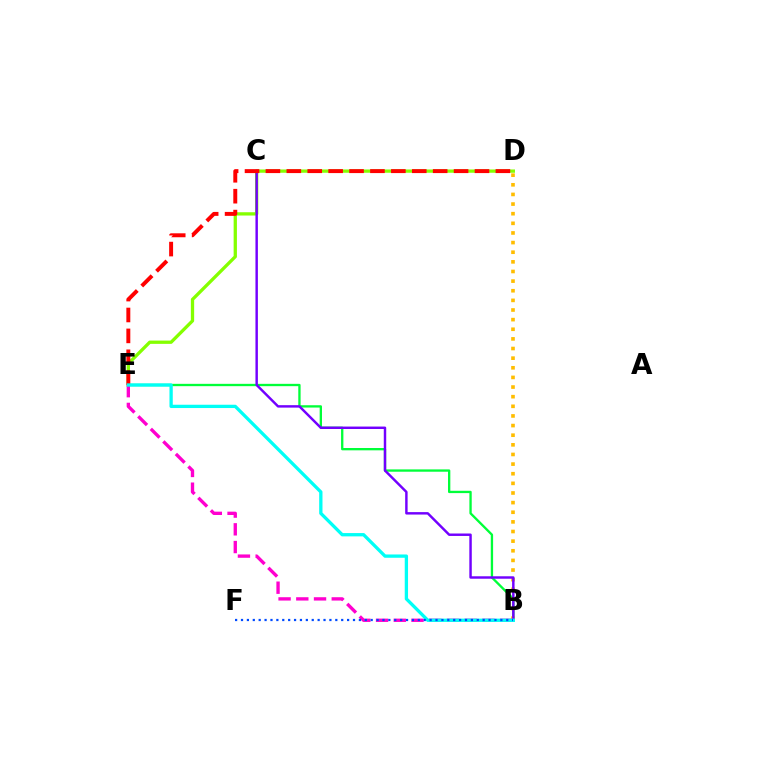{('B', 'E'): [{'color': '#00ff39', 'line_style': 'solid', 'thickness': 1.67}, {'color': '#ff00cf', 'line_style': 'dashed', 'thickness': 2.41}, {'color': '#00fff6', 'line_style': 'solid', 'thickness': 2.38}], ('B', 'D'): [{'color': '#ffbd00', 'line_style': 'dotted', 'thickness': 2.62}], ('D', 'E'): [{'color': '#84ff00', 'line_style': 'solid', 'thickness': 2.37}, {'color': '#ff0000', 'line_style': 'dashed', 'thickness': 2.84}], ('B', 'C'): [{'color': '#7200ff', 'line_style': 'solid', 'thickness': 1.76}], ('B', 'F'): [{'color': '#004bff', 'line_style': 'dotted', 'thickness': 1.6}]}